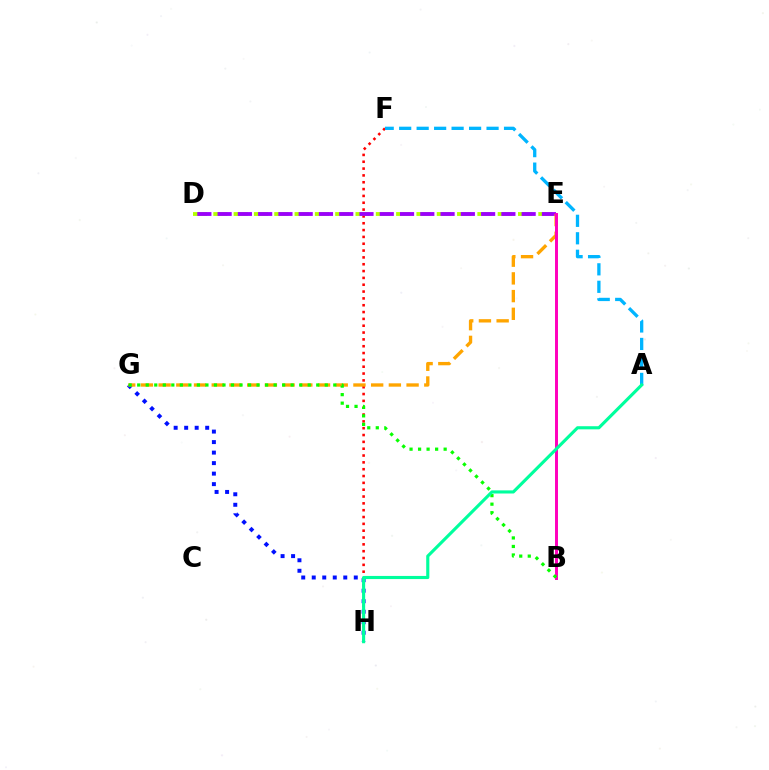{('F', 'H'): [{'color': '#ff0000', 'line_style': 'dotted', 'thickness': 1.86}], ('G', 'H'): [{'color': '#0010ff', 'line_style': 'dotted', 'thickness': 2.86}], ('D', 'E'): [{'color': '#b3ff00', 'line_style': 'dashed', 'thickness': 2.76}, {'color': '#9b00ff', 'line_style': 'dashed', 'thickness': 2.75}], ('E', 'G'): [{'color': '#ffa500', 'line_style': 'dashed', 'thickness': 2.41}], ('B', 'E'): [{'color': '#ff00bd', 'line_style': 'solid', 'thickness': 2.13}], ('B', 'G'): [{'color': '#08ff00', 'line_style': 'dotted', 'thickness': 2.32}], ('A', 'F'): [{'color': '#00b5ff', 'line_style': 'dashed', 'thickness': 2.37}], ('A', 'H'): [{'color': '#00ff9d', 'line_style': 'solid', 'thickness': 2.25}]}